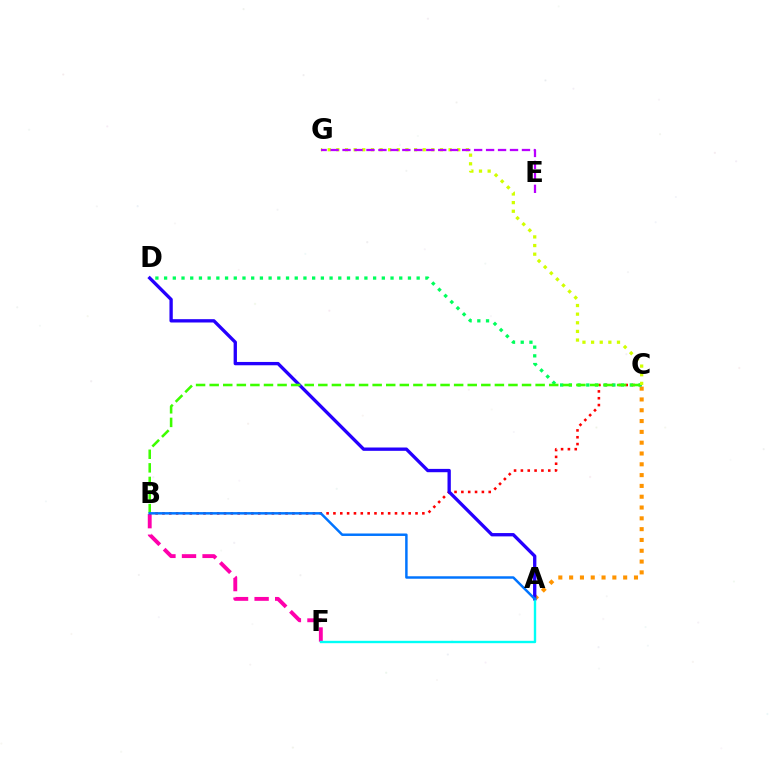{('A', 'C'): [{'color': '#ff9400', 'line_style': 'dotted', 'thickness': 2.94}], ('B', 'F'): [{'color': '#ff00ac', 'line_style': 'dashed', 'thickness': 2.79}], ('B', 'C'): [{'color': '#ff0000', 'line_style': 'dotted', 'thickness': 1.86}, {'color': '#3dff00', 'line_style': 'dashed', 'thickness': 1.85}], ('C', 'D'): [{'color': '#00ff5c', 'line_style': 'dotted', 'thickness': 2.37}], ('A', 'D'): [{'color': '#2500ff', 'line_style': 'solid', 'thickness': 2.39}], ('C', 'G'): [{'color': '#d1ff00', 'line_style': 'dotted', 'thickness': 2.35}], ('E', 'G'): [{'color': '#b900ff', 'line_style': 'dashed', 'thickness': 1.63}], ('A', 'F'): [{'color': '#00fff6', 'line_style': 'solid', 'thickness': 1.71}], ('A', 'B'): [{'color': '#0074ff', 'line_style': 'solid', 'thickness': 1.78}]}